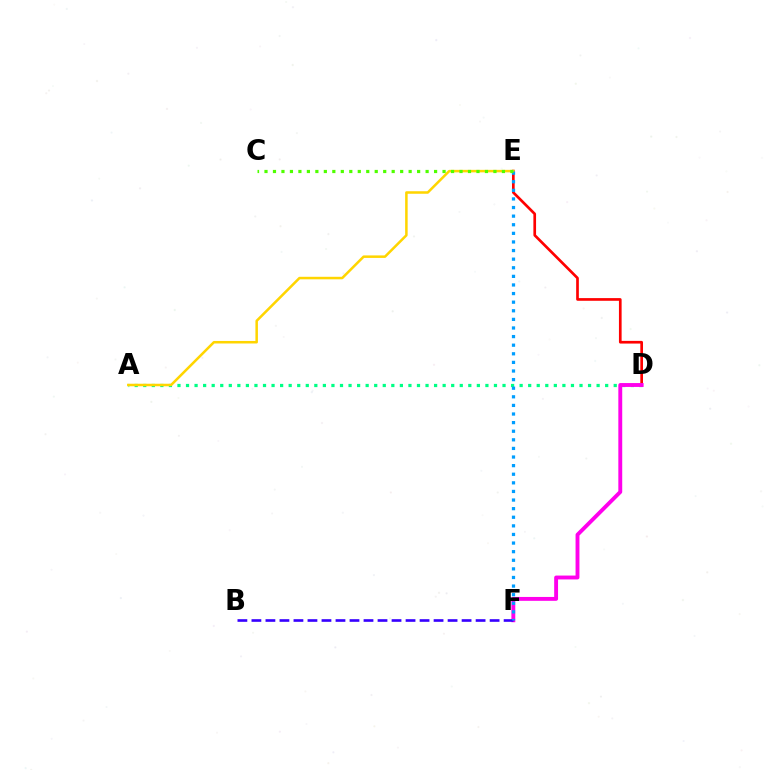{('A', 'D'): [{'color': '#00ff86', 'line_style': 'dotted', 'thickness': 2.32}], ('D', 'E'): [{'color': '#ff0000', 'line_style': 'solid', 'thickness': 1.93}], ('D', 'F'): [{'color': '#ff00ed', 'line_style': 'solid', 'thickness': 2.79}], ('A', 'E'): [{'color': '#ffd500', 'line_style': 'solid', 'thickness': 1.82}], ('B', 'F'): [{'color': '#3700ff', 'line_style': 'dashed', 'thickness': 1.9}], ('E', 'F'): [{'color': '#009eff', 'line_style': 'dotted', 'thickness': 2.34}], ('C', 'E'): [{'color': '#4fff00', 'line_style': 'dotted', 'thickness': 2.3}]}